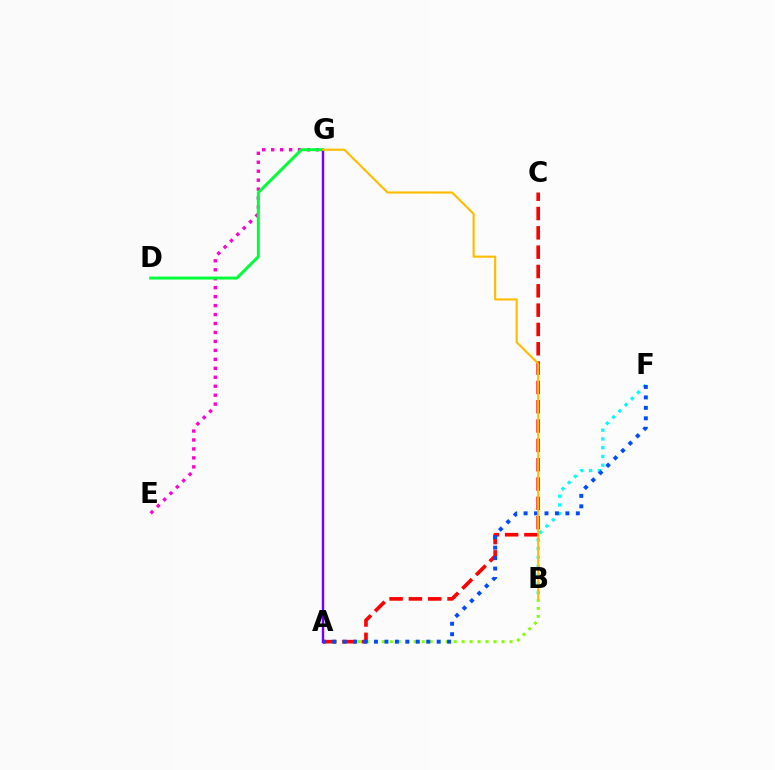{('A', 'B'): [{'color': '#84ff00', 'line_style': 'dotted', 'thickness': 2.17}], ('E', 'G'): [{'color': '#ff00cf', 'line_style': 'dotted', 'thickness': 2.43}], ('B', 'F'): [{'color': '#00fff6', 'line_style': 'dotted', 'thickness': 2.38}], ('A', 'C'): [{'color': '#ff0000', 'line_style': 'dashed', 'thickness': 2.62}], ('D', 'G'): [{'color': '#00ff39', 'line_style': 'solid', 'thickness': 2.14}], ('A', 'G'): [{'color': '#7200ff', 'line_style': 'solid', 'thickness': 1.74}], ('A', 'F'): [{'color': '#004bff', 'line_style': 'dotted', 'thickness': 2.84}], ('B', 'G'): [{'color': '#ffbd00', 'line_style': 'solid', 'thickness': 1.54}]}